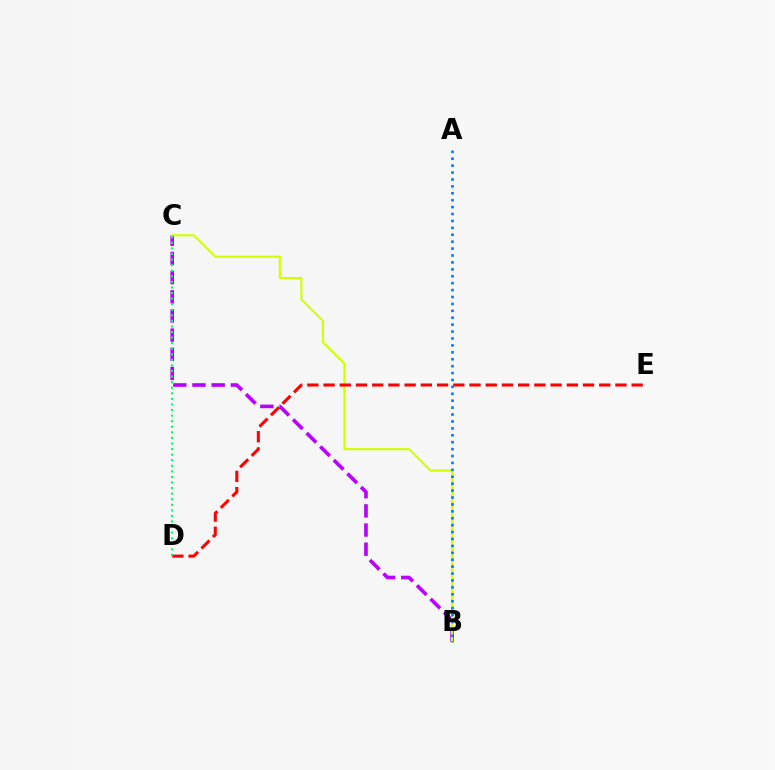{('B', 'C'): [{'color': '#b900ff', 'line_style': 'dashed', 'thickness': 2.6}, {'color': '#d1ff00', 'line_style': 'solid', 'thickness': 1.54}], ('D', 'E'): [{'color': '#ff0000', 'line_style': 'dashed', 'thickness': 2.2}], ('A', 'B'): [{'color': '#0074ff', 'line_style': 'dotted', 'thickness': 1.88}], ('C', 'D'): [{'color': '#00ff5c', 'line_style': 'dotted', 'thickness': 1.51}]}